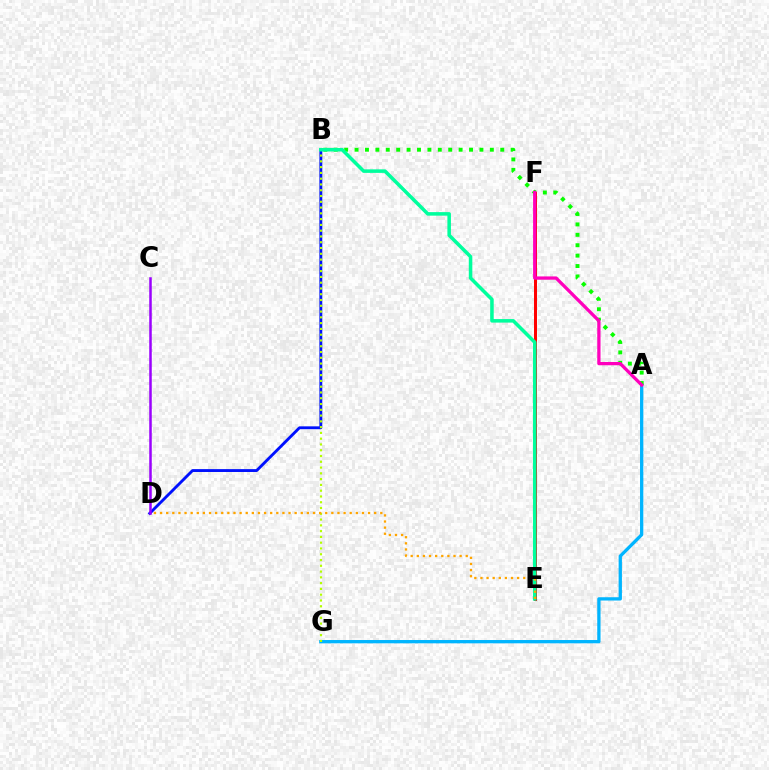{('B', 'D'): [{'color': '#0010ff', 'line_style': 'solid', 'thickness': 2.06}], ('A', 'G'): [{'color': '#00b5ff', 'line_style': 'solid', 'thickness': 2.37}], ('A', 'B'): [{'color': '#08ff00', 'line_style': 'dotted', 'thickness': 2.83}], ('C', 'D'): [{'color': '#9b00ff', 'line_style': 'solid', 'thickness': 1.81}], ('E', 'F'): [{'color': '#ff0000', 'line_style': 'solid', 'thickness': 2.16}], ('B', 'G'): [{'color': '#b3ff00', 'line_style': 'dotted', 'thickness': 1.57}], ('B', 'E'): [{'color': '#00ff9d', 'line_style': 'solid', 'thickness': 2.55}], ('D', 'E'): [{'color': '#ffa500', 'line_style': 'dotted', 'thickness': 1.66}], ('A', 'F'): [{'color': '#ff00bd', 'line_style': 'solid', 'thickness': 2.36}]}